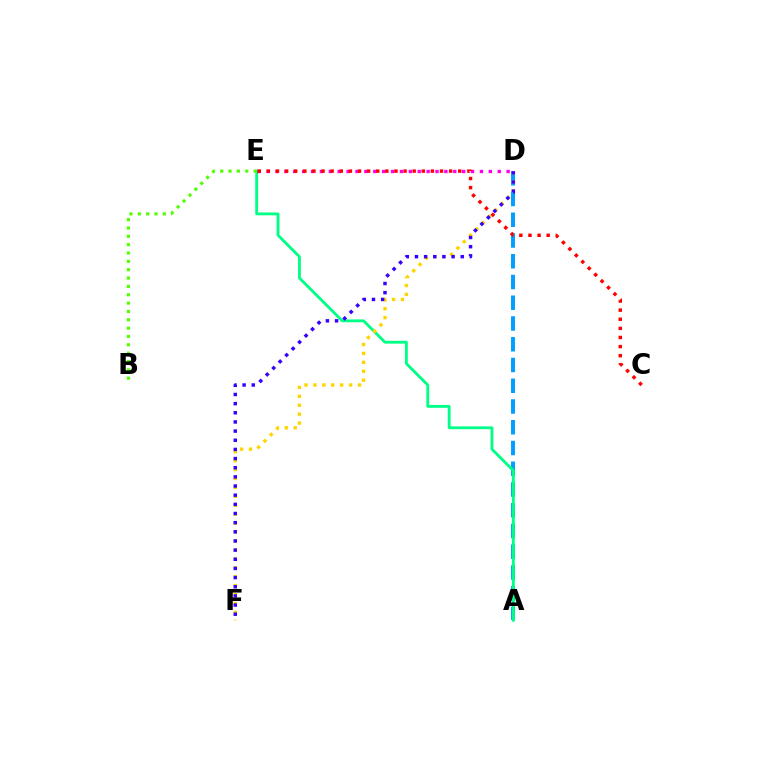{('A', 'D'): [{'color': '#009eff', 'line_style': 'dashed', 'thickness': 2.82}], ('A', 'E'): [{'color': '#00ff86', 'line_style': 'solid', 'thickness': 2.04}], ('D', 'E'): [{'color': '#ff00ed', 'line_style': 'dotted', 'thickness': 2.42}], ('D', 'F'): [{'color': '#ffd500', 'line_style': 'dotted', 'thickness': 2.42}, {'color': '#3700ff', 'line_style': 'dotted', 'thickness': 2.49}], ('C', 'E'): [{'color': '#ff0000', 'line_style': 'dotted', 'thickness': 2.48}], ('B', 'E'): [{'color': '#4fff00', 'line_style': 'dotted', 'thickness': 2.27}]}